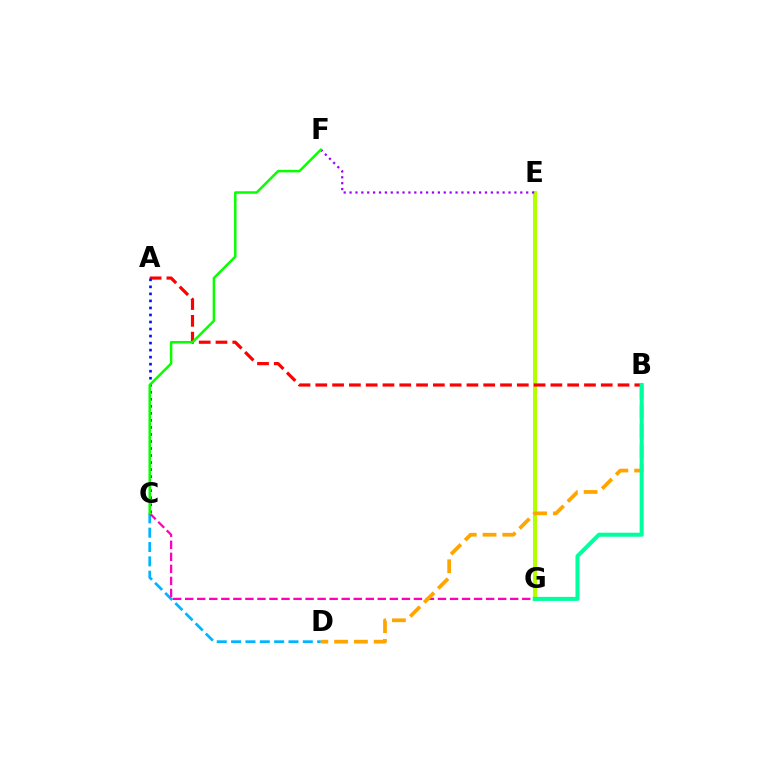{('E', 'G'): [{'color': '#b3ff00', 'line_style': 'solid', 'thickness': 2.93}], ('A', 'B'): [{'color': '#ff0000', 'line_style': 'dashed', 'thickness': 2.28}], ('A', 'C'): [{'color': '#0010ff', 'line_style': 'dotted', 'thickness': 1.91}], ('C', 'D'): [{'color': '#00b5ff', 'line_style': 'dashed', 'thickness': 1.95}], ('E', 'F'): [{'color': '#9b00ff', 'line_style': 'dotted', 'thickness': 1.6}], ('C', 'G'): [{'color': '#ff00bd', 'line_style': 'dashed', 'thickness': 1.64}], ('B', 'D'): [{'color': '#ffa500', 'line_style': 'dashed', 'thickness': 2.69}], ('B', 'G'): [{'color': '#00ff9d', 'line_style': 'solid', 'thickness': 2.91}], ('C', 'F'): [{'color': '#08ff00', 'line_style': 'solid', 'thickness': 1.8}]}